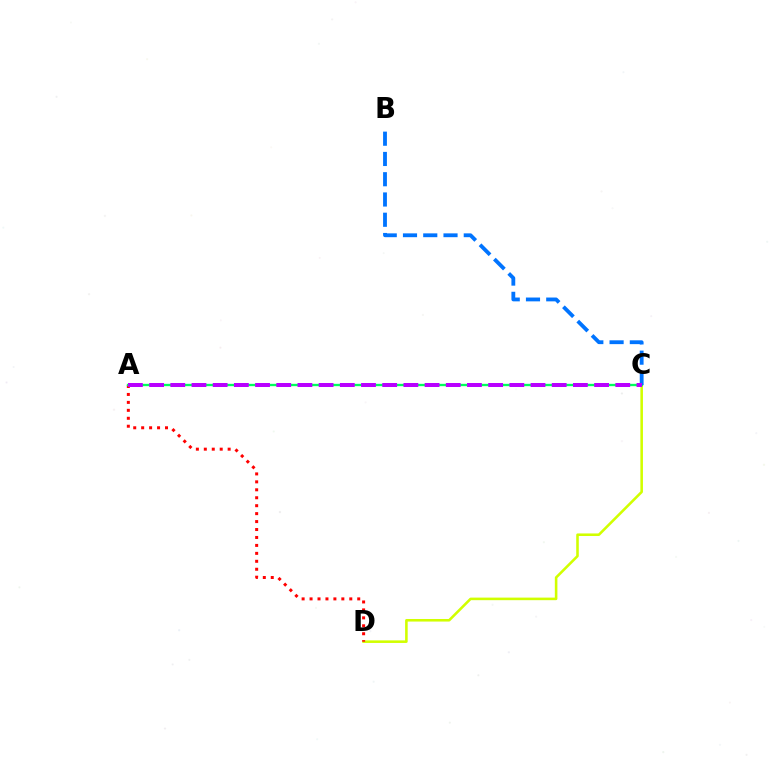{('C', 'D'): [{'color': '#d1ff00', 'line_style': 'solid', 'thickness': 1.85}], ('A', 'D'): [{'color': '#ff0000', 'line_style': 'dotted', 'thickness': 2.16}], ('A', 'C'): [{'color': '#00ff5c', 'line_style': 'solid', 'thickness': 1.68}, {'color': '#b900ff', 'line_style': 'dashed', 'thickness': 2.88}], ('B', 'C'): [{'color': '#0074ff', 'line_style': 'dashed', 'thickness': 2.75}]}